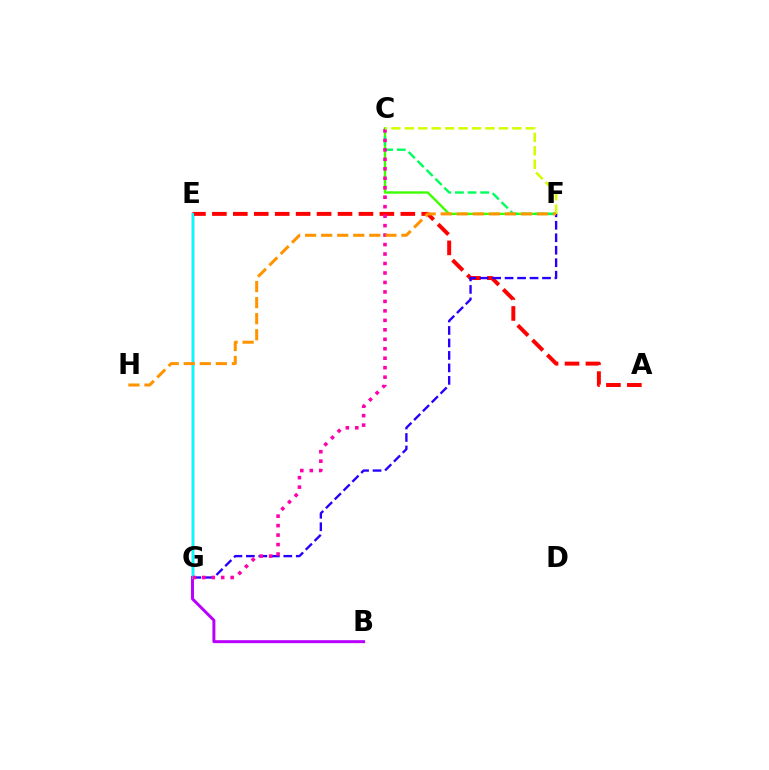{('E', 'G'): [{'color': '#0074ff', 'line_style': 'solid', 'thickness': 1.78}, {'color': '#00fff6', 'line_style': 'solid', 'thickness': 1.54}], ('C', 'F'): [{'color': '#3dff00', 'line_style': 'solid', 'thickness': 1.71}, {'color': '#00ff5c', 'line_style': 'dashed', 'thickness': 1.72}, {'color': '#d1ff00', 'line_style': 'dashed', 'thickness': 1.83}], ('A', 'E'): [{'color': '#ff0000', 'line_style': 'dashed', 'thickness': 2.84}], ('B', 'G'): [{'color': '#b900ff', 'line_style': 'solid', 'thickness': 2.13}], ('F', 'G'): [{'color': '#2500ff', 'line_style': 'dashed', 'thickness': 1.69}], ('C', 'G'): [{'color': '#ff00ac', 'line_style': 'dotted', 'thickness': 2.57}], ('F', 'H'): [{'color': '#ff9400', 'line_style': 'dashed', 'thickness': 2.18}]}